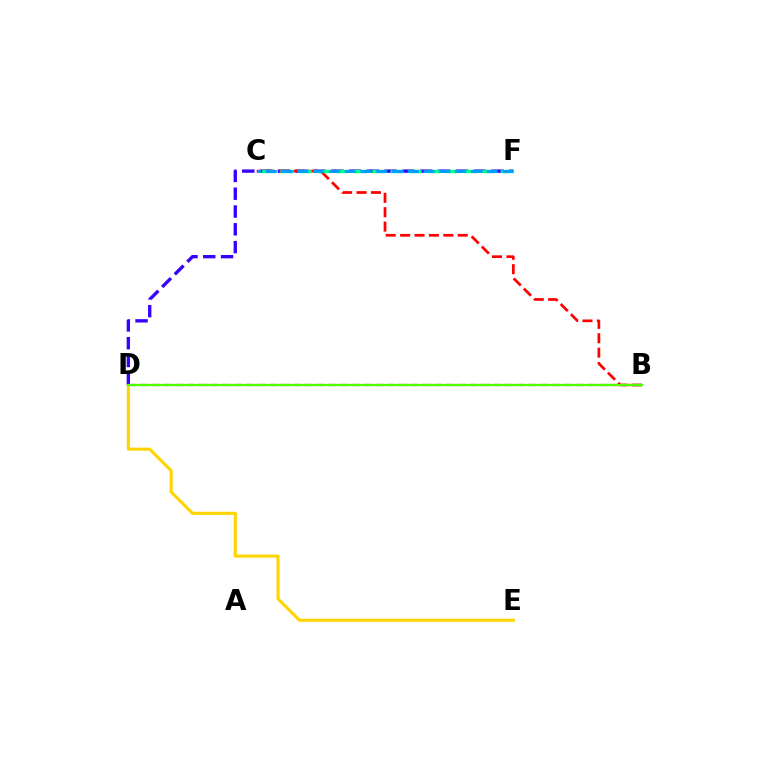{('B', 'D'): [{'color': '#ff00ed', 'line_style': 'dashed', 'thickness': 1.6}, {'color': '#4fff00', 'line_style': 'solid', 'thickness': 1.67}], ('D', 'E'): [{'color': '#ffd500', 'line_style': 'solid', 'thickness': 2.23}], ('D', 'F'): [{'color': '#3700ff', 'line_style': 'dashed', 'thickness': 2.42}], ('B', 'C'): [{'color': '#ff0000', 'line_style': 'dashed', 'thickness': 1.96}], ('C', 'F'): [{'color': '#00ff86', 'line_style': 'dashed', 'thickness': 2.49}, {'color': '#009eff', 'line_style': 'dashed', 'thickness': 2.14}]}